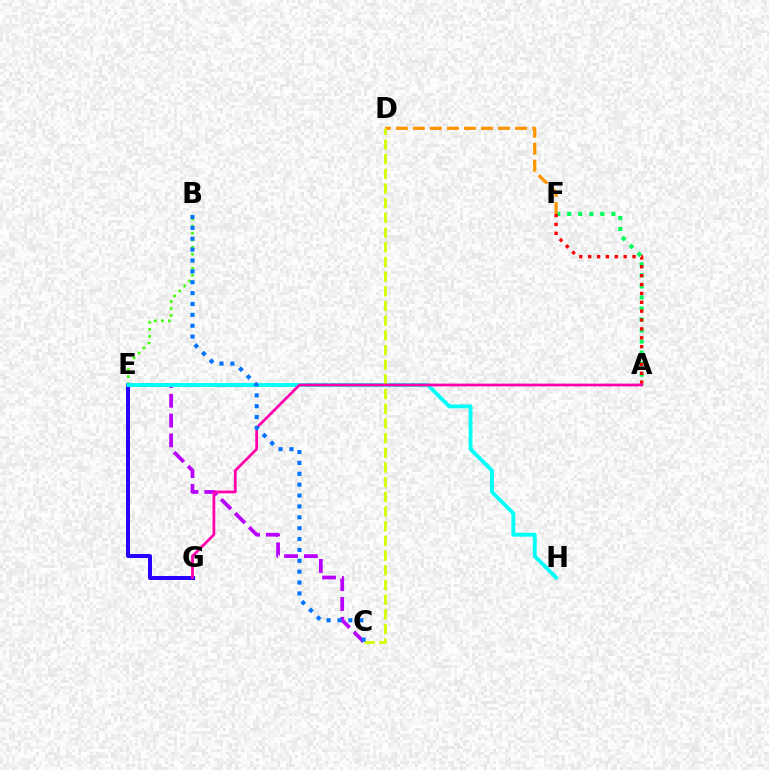{('B', 'E'): [{'color': '#3dff00', 'line_style': 'dotted', 'thickness': 1.91}], ('E', 'G'): [{'color': '#2500ff', 'line_style': 'solid', 'thickness': 2.86}], ('C', 'E'): [{'color': '#b900ff', 'line_style': 'dashed', 'thickness': 2.69}], ('A', 'F'): [{'color': '#00ff5c', 'line_style': 'dotted', 'thickness': 3.0}, {'color': '#ff0000', 'line_style': 'dotted', 'thickness': 2.41}], ('E', 'H'): [{'color': '#00fff6', 'line_style': 'solid', 'thickness': 2.77}], ('D', 'F'): [{'color': '#ff9400', 'line_style': 'dashed', 'thickness': 2.31}], ('C', 'D'): [{'color': '#d1ff00', 'line_style': 'dashed', 'thickness': 1.99}], ('A', 'G'): [{'color': '#ff00ac', 'line_style': 'solid', 'thickness': 1.99}], ('B', 'C'): [{'color': '#0074ff', 'line_style': 'dotted', 'thickness': 2.95}]}